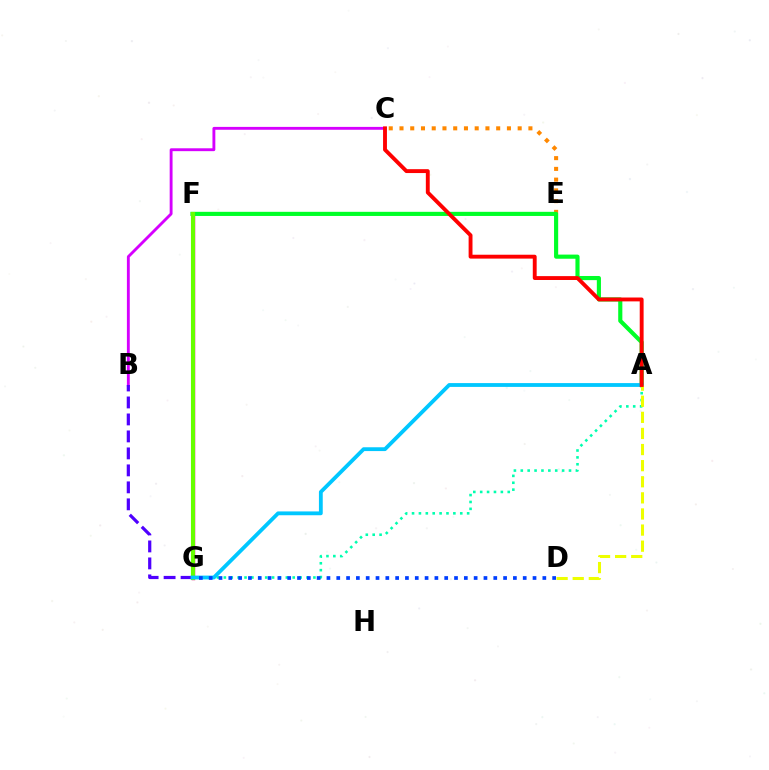{('B', 'C'): [{'color': '#d600ff', 'line_style': 'solid', 'thickness': 2.07}], ('A', 'G'): [{'color': '#00ffaf', 'line_style': 'dotted', 'thickness': 1.87}, {'color': '#00c7ff', 'line_style': 'solid', 'thickness': 2.75}], ('F', 'G'): [{'color': '#ff00a0', 'line_style': 'solid', 'thickness': 2.47}, {'color': '#66ff00', 'line_style': 'solid', 'thickness': 2.96}], ('C', 'E'): [{'color': '#ff8800', 'line_style': 'dotted', 'thickness': 2.92}], ('A', 'F'): [{'color': '#00ff27', 'line_style': 'solid', 'thickness': 2.98}], ('B', 'G'): [{'color': '#4f00ff', 'line_style': 'dashed', 'thickness': 2.31}], ('D', 'G'): [{'color': '#003fff', 'line_style': 'dotted', 'thickness': 2.67}], ('A', 'D'): [{'color': '#eeff00', 'line_style': 'dashed', 'thickness': 2.19}], ('A', 'C'): [{'color': '#ff0000', 'line_style': 'solid', 'thickness': 2.79}]}